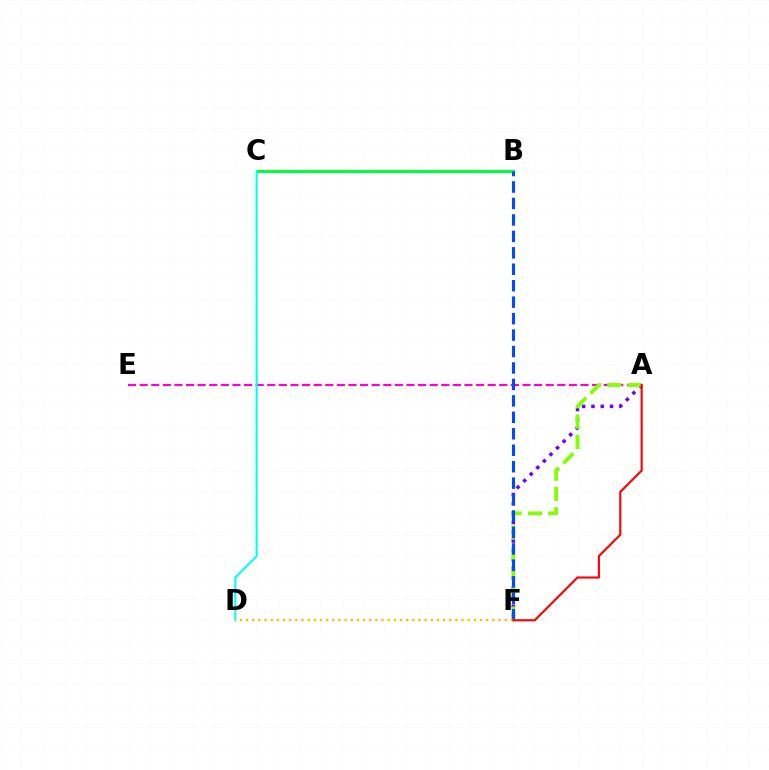{('A', 'F'): [{'color': '#7200ff', 'line_style': 'dotted', 'thickness': 2.53}, {'color': '#84ff00', 'line_style': 'dashed', 'thickness': 2.76}, {'color': '#ff0000', 'line_style': 'solid', 'thickness': 1.53}], ('A', 'E'): [{'color': '#ff00cf', 'line_style': 'dashed', 'thickness': 1.58}], ('B', 'C'): [{'color': '#00ff39', 'line_style': 'solid', 'thickness': 2.22}], ('B', 'F'): [{'color': '#004bff', 'line_style': 'dashed', 'thickness': 2.23}], ('C', 'D'): [{'color': '#00fff6', 'line_style': 'solid', 'thickness': 1.5}], ('D', 'F'): [{'color': '#ffbd00', 'line_style': 'dotted', 'thickness': 1.67}]}